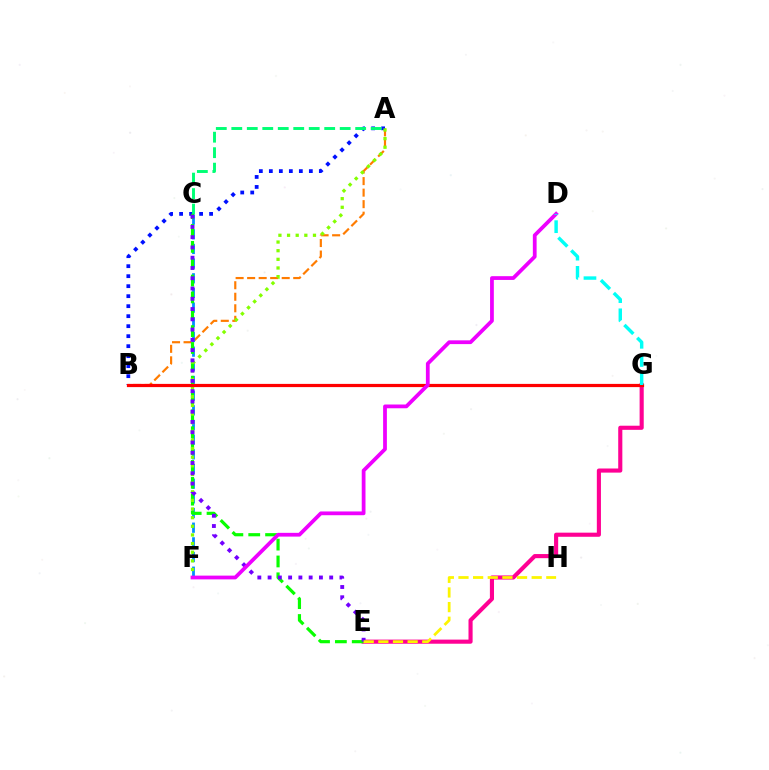{('E', 'G'): [{'color': '#ff0094', 'line_style': 'solid', 'thickness': 2.96}], ('A', 'B'): [{'color': '#ff7c00', 'line_style': 'dashed', 'thickness': 1.57}, {'color': '#0010ff', 'line_style': 'dotted', 'thickness': 2.72}], ('C', 'F'): [{'color': '#008cff', 'line_style': 'dashed', 'thickness': 1.99}], ('A', 'C'): [{'color': '#00ff74', 'line_style': 'dashed', 'thickness': 2.1}], ('C', 'E'): [{'color': '#08ff00', 'line_style': 'dashed', 'thickness': 2.29}, {'color': '#7200ff', 'line_style': 'dotted', 'thickness': 2.79}], ('A', 'F'): [{'color': '#84ff00', 'line_style': 'dotted', 'thickness': 2.35}], ('B', 'G'): [{'color': '#ff0000', 'line_style': 'solid', 'thickness': 2.31}], ('E', 'H'): [{'color': '#fcf500', 'line_style': 'dashed', 'thickness': 1.99}], ('D', 'F'): [{'color': '#ee00ff', 'line_style': 'solid', 'thickness': 2.71}], ('D', 'G'): [{'color': '#00fff6', 'line_style': 'dashed', 'thickness': 2.47}]}